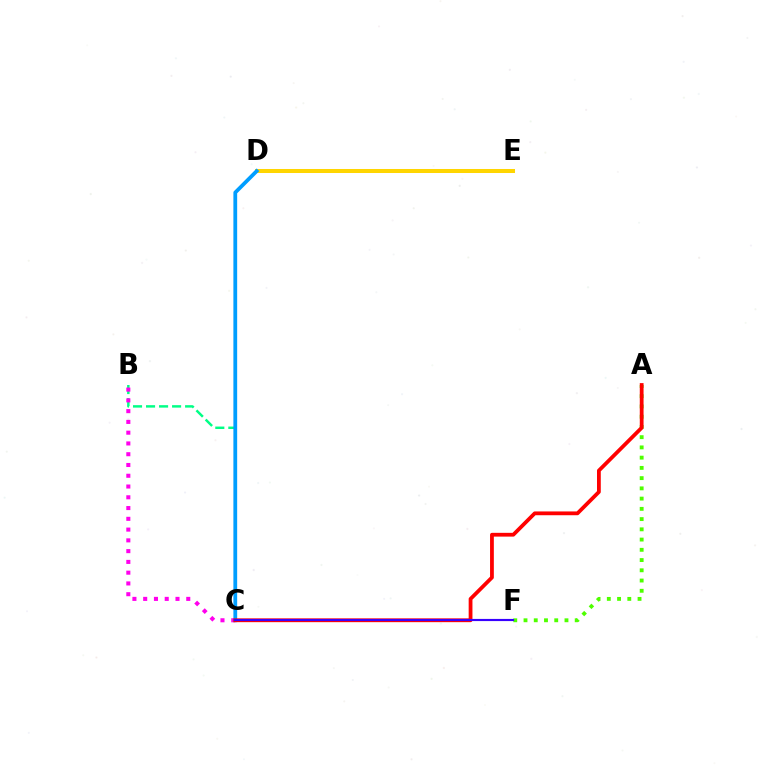{('D', 'E'): [{'color': '#ffd500', 'line_style': 'solid', 'thickness': 2.89}], ('B', 'C'): [{'color': '#00ff86', 'line_style': 'dashed', 'thickness': 1.77}, {'color': '#ff00ed', 'line_style': 'dotted', 'thickness': 2.93}], ('A', 'F'): [{'color': '#4fff00', 'line_style': 'dotted', 'thickness': 2.78}], ('C', 'D'): [{'color': '#009eff', 'line_style': 'solid', 'thickness': 2.71}], ('A', 'C'): [{'color': '#ff0000', 'line_style': 'solid', 'thickness': 2.72}], ('C', 'F'): [{'color': '#3700ff', 'line_style': 'solid', 'thickness': 1.56}]}